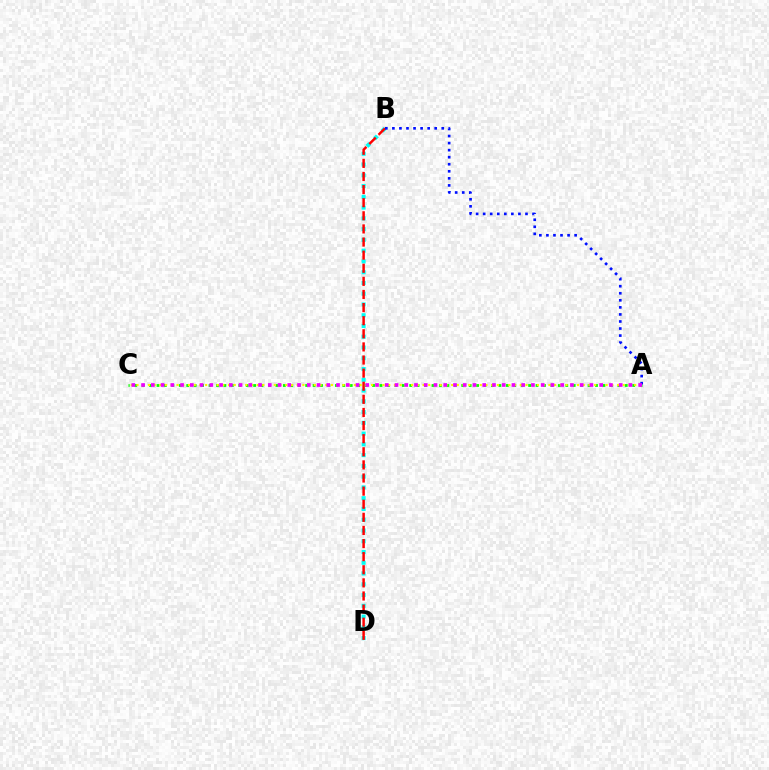{('B', 'D'): [{'color': '#00fff6', 'line_style': 'dotted', 'thickness': 2.92}, {'color': '#ff0000', 'line_style': 'dashed', 'thickness': 1.78}], ('A', 'C'): [{'color': '#08ff00', 'line_style': 'dotted', 'thickness': 2.02}, {'color': '#fcf500', 'line_style': 'dotted', 'thickness': 1.55}, {'color': '#ee00ff', 'line_style': 'dotted', 'thickness': 2.65}], ('A', 'B'): [{'color': '#0010ff', 'line_style': 'dotted', 'thickness': 1.92}]}